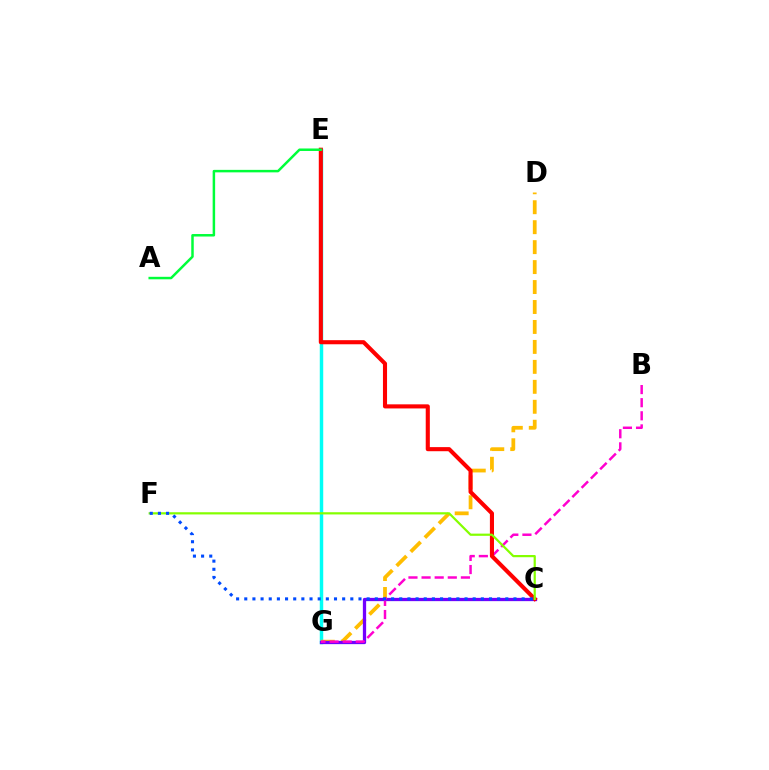{('E', 'G'): [{'color': '#00fff6', 'line_style': 'solid', 'thickness': 2.49}], ('D', 'G'): [{'color': '#ffbd00', 'line_style': 'dashed', 'thickness': 2.71}], ('C', 'G'): [{'color': '#7200ff', 'line_style': 'solid', 'thickness': 2.36}], ('B', 'G'): [{'color': '#ff00cf', 'line_style': 'dashed', 'thickness': 1.78}], ('C', 'E'): [{'color': '#ff0000', 'line_style': 'solid', 'thickness': 2.95}], ('C', 'F'): [{'color': '#84ff00', 'line_style': 'solid', 'thickness': 1.59}, {'color': '#004bff', 'line_style': 'dotted', 'thickness': 2.22}], ('A', 'E'): [{'color': '#00ff39', 'line_style': 'solid', 'thickness': 1.79}]}